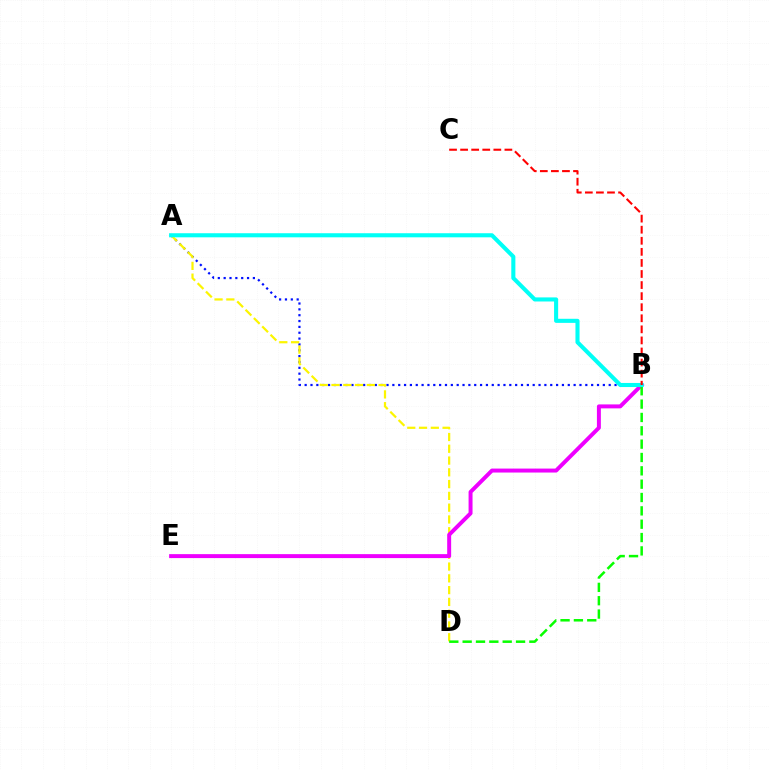{('A', 'B'): [{'color': '#0010ff', 'line_style': 'dotted', 'thickness': 1.59}, {'color': '#00fff6', 'line_style': 'solid', 'thickness': 2.94}], ('A', 'D'): [{'color': '#fcf500', 'line_style': 'dashed', 'thickness': 1.6}], ('B', 'E'): [{'color': '#ee00ff', 'line_style': 'solid', 'thickness': 2.85}], ('B', 'D'): [{'color': '#08ff00', 'line_style': 'dashed', 'thickness': 1.81}], ('B', 'C'): [{'color': '#ff0000', 'line_style': 'dashed', 'thickness': 1.5}]}